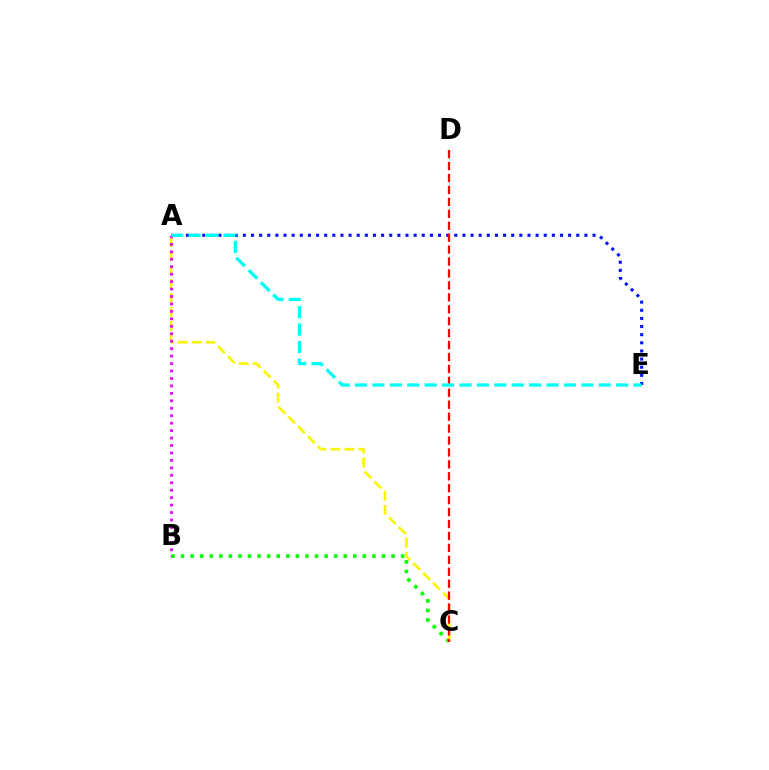{('B', 'C'): [{'color': '#08ff00', 'line_style': 'dotted', 'thickness': 2.6}], ('A', 'E'): [{'color': '#0010ff', 'line_style': 'dotted', 'thickness': 2.21}, {'color': '#00fff6', 'line_style': 'dashed', 'thickness': 2.37}], ('A', 'C'): [{'color': '#fcf500', 'line_style': 'dashed', 'thickness': 1.9}], ('C', 'D'): [{'color': '#ff0000', 'line_style': 'dashed', 'thickness': 1.62}], ('A', 'B'): [{'color': '#ee00ff', 'line_style': 'dotted', 'thickness': 2.02}]}